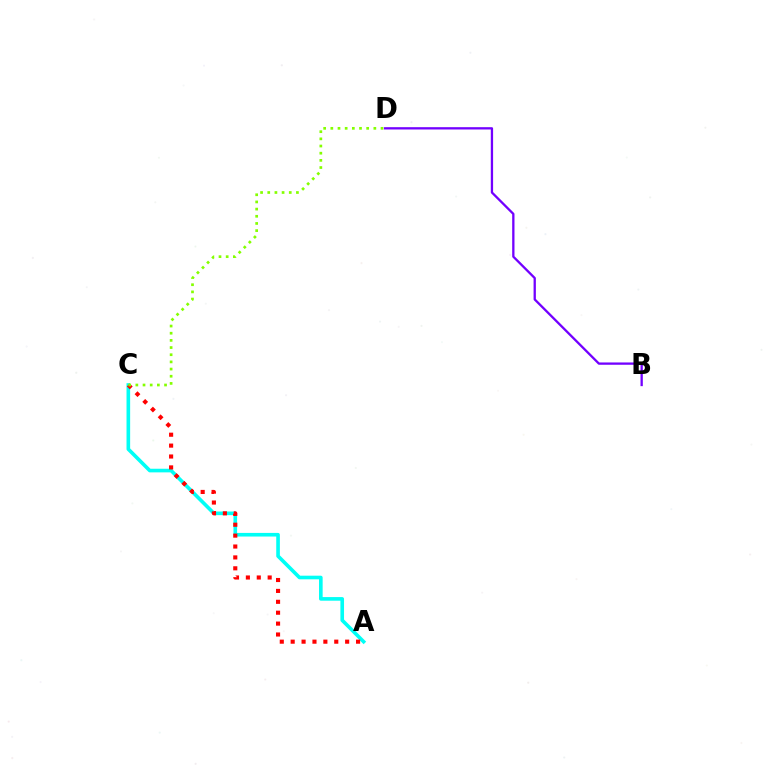{('A', 'C'): [{'color': '#00fff6', 'line_style': 'solid', 'thickness': 2.61}, {'color': '#ff0000', 'line_style': 'dotted', 'thickness': 2.96}], ('B', 'D'): [{'color': '#7200ff', 'line_style': 'solid', 'thickness': 1.66}], ('C', 'D'): [{'color': '#84ff00', 'line_style': 'dotted', 'thickness': 1.95}]}